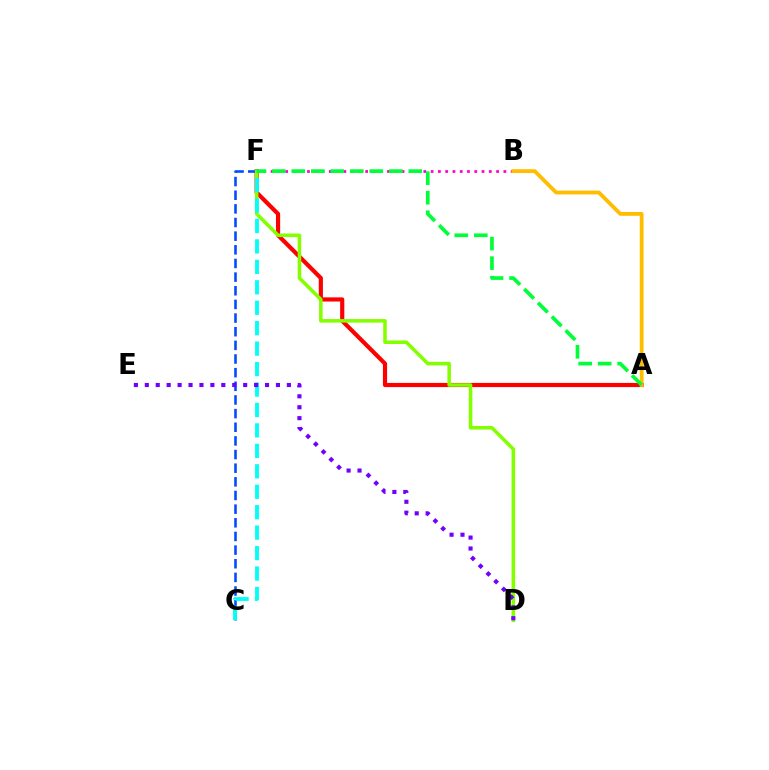{('A', 'F'): [{'color': '#ff0000', 'line_style': 'solid', 'thickness': 3.0}, {'color': '#00ff39', 'line_style': 'dashed', 'thickness': 2.65}], ('C', 'F'): [{'color': '#004bff', 'line_style': 'dashed', 'thickness': 1.85}, {'color': '#00fff6', 'line_style': 'dashed', 'thickness': 2.78}], ('D', 'F'): [{'color': '#84ff00', 'line_style': 'solid', 'thickness': 2.55}], ('B', 'F'): [{'color': '#ff00cf', 'line_style': 'dotted', 'thickness': 1.98}], ('A', 'B'): [{'color': '#ffbd00', 'line_style': 'solid', 'thickness': 2.74}], ('D', 'E'): [{'color': '#7200ff', 'line_style': 'dotted', 'thickness': 2.97}]}